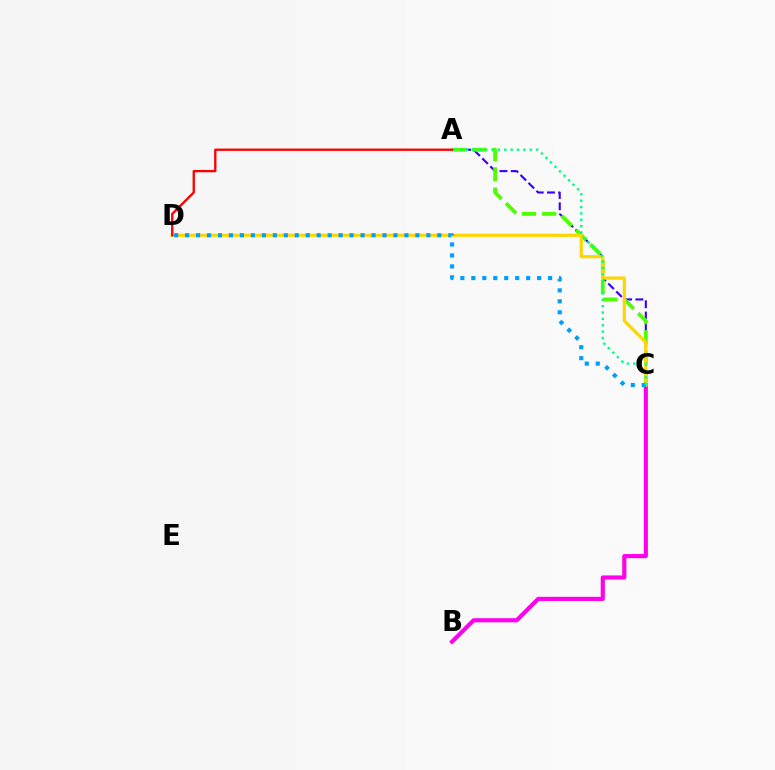{('B', 'C'): [{'color': '#ff00ed', 'line_style': 'solid', 'thickness': 2.98}], ('A', 'C'): [{'color': '#3700ff', 'line_style': 'dashed', 'thickness': 1.53}, {'color': '#4fff00', 'line_style': 'dashed', 'thickness': 2.75}, {'color': '#00ff86', 'line_style': 'dotted', 'thickness': 1.73}], ('C', 'D'): [{'color': '#ffd500', 'line_style': 'solid', 'thickness': 2.29}, {'color': '#009eff', 'line_style': 'dotted', 'thickness': 2.98}], ('A', 'D'): [{'color': '#ff0000', 'line_style': 'solid', 'thickness': 1.67}]}